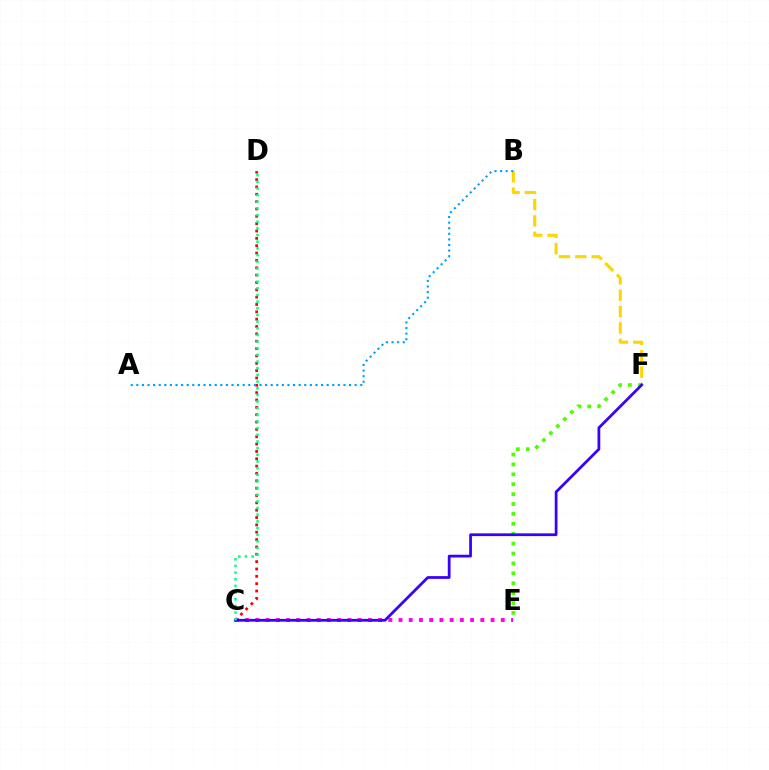{('C', 'D'): [{'color': '#ff0000', 'line_style': 'dotted', 'thickness': 2.0}, {'color': '#00ff86', 'line_style': 'dotted', 'thickness': 1.81}], ('C', 'E'): [{'color': '#ff00ed', 'line_style': 'dotted', 'thickness': 2.78}], ('B', 'F'): [{'color': '#ffd500', 'line_style': 'dashed', 'thickness': 2.22}], ('E', 'F'): [{'color': '#4fff00', 'line_style': 'dotted', 'thickness': 2.69}], ('C', 'F'): [{'color': '#3700ff', 'line_style': 'solid', 'thickness': 1.99}], ('A', 'B'): [{'color': '#009eff', 'line_style': 'dotted', 'thickness': 1.52}]}